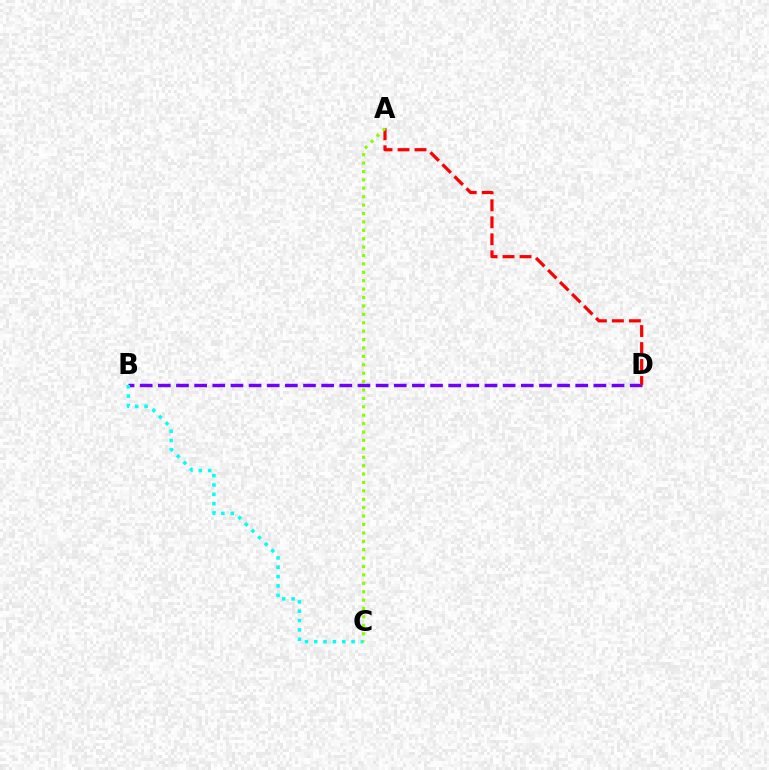{('B', 'D'): [{'color': '#7200ff', 'line_style': 'dashed', 'thickness': 2.47}], ('A', 'D'): [{'color': '#ff0000', 'line_style': 'dashed', 'thickness': 2.31}], ('B', 'C'): [{'color': '#00fff6', 'line_style': 'dotted', 'thickness': 2.54}], ('A', 'C'): [{'color': '#84ff00', 'line_style': 'dotted', 'thickness': 2.28}]}